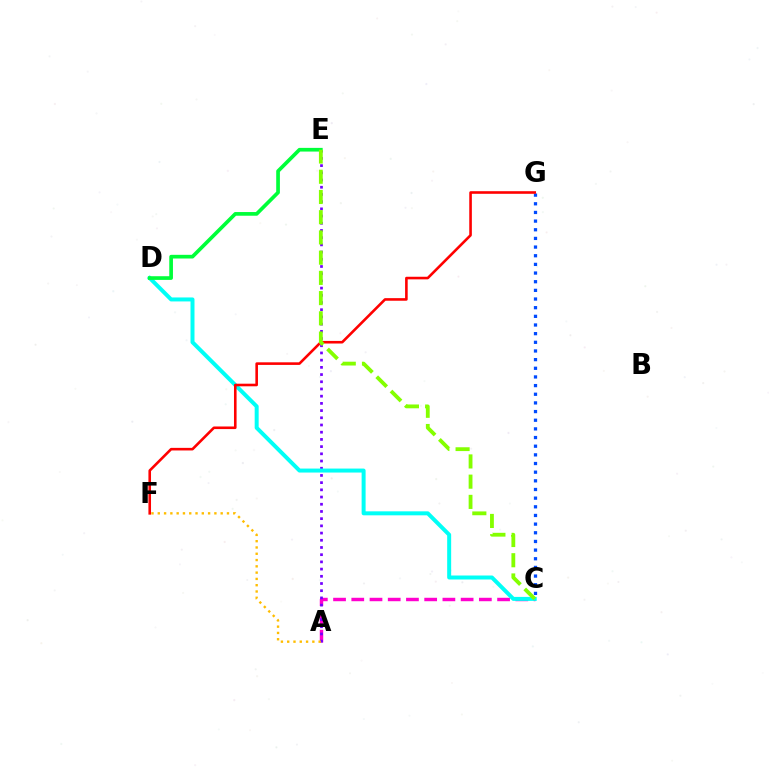{('A', 'C'): [{'color': '#ff00cf', 'line_style': 'dashed', 'thickness': 2.48}], ('A', 'E'): [{'color': '#7200ff', 'line_style': 'dotted', 'thickness': 1.96}], ('C', 'G'): [{'color': '#004bff', 'line_style': 'dotted', 'thickness': 2.35}], ('C', 'D'): [{'color': '#00fff6', 'line_style': 'solid', 'thickness': 2.87}], ('D', 'E'): [{'color': '#00ff39', 'line_style': 'solid', 'thickness': 2.65}], ('A', 'F'): [{'color': '#ffbd00', 'line_style': 'dotted', 'thickness': 1.71}], ('F', 'G'): [{'color': '#ff0000', 'line_style': 'solid', 'thickness': 1.87}], ('C', 'E'): [{'color': '#84ff00', 'line_style': 'dashed', 'thickness': 2.75}]}